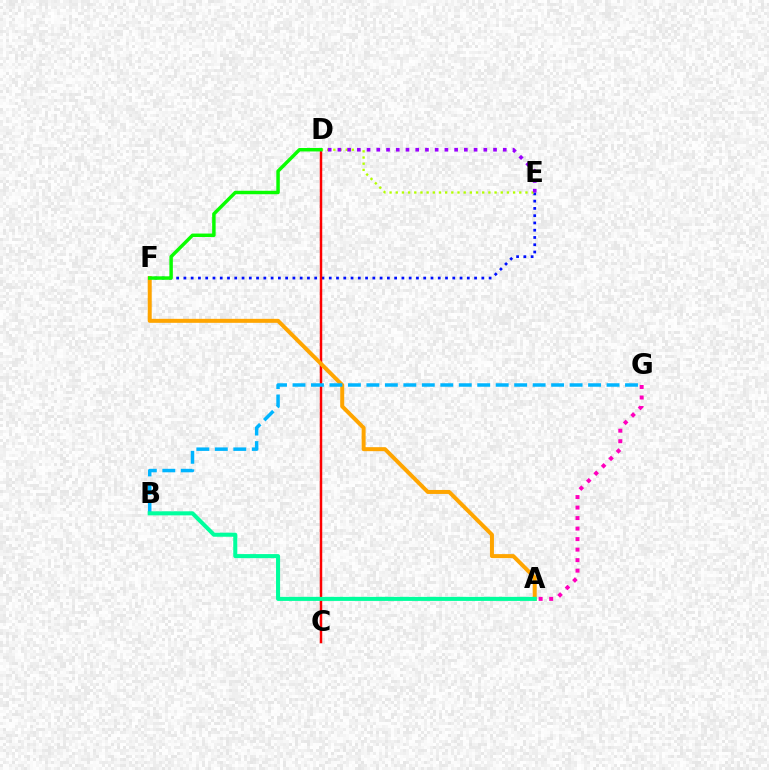{('E', 'F'): [{'color': '#0010ff', 'line_style': 'dotted', 'thickness': 1.97}], ('C', 'D'): [{'color': '#ff0000', 'line_style': 'solid', 'thickness': 1.78}], ('A', 'F'): [{'color': '#ffa500', 'line_style': 'solid', 'thickness': 2.87}], ('B', 'G'): [{'color': '#00b5ff', 'line_style': 'dashed', 'thickness': 2.51}], ('D', 'E'): [{'color': '#b3ff00', 'line_style': 'dotted', 'thickness': 1.68}, {'color': '#9b00ff', 'line_style': 'dotted', 'thickness': 2.64}], ('A', 'G'): [{'color': '#ff00bd', 'line_style': 'dotted', 'thickness': 2.86}], ('A', 'B'): [{'color': '#00ff9d', 'line_style': 'solid', 'thickness': 2.92}], ('D', 'F'): [{'color': '#08ff00', 'line_style': 'solid', 'thickness': 2.49}]}